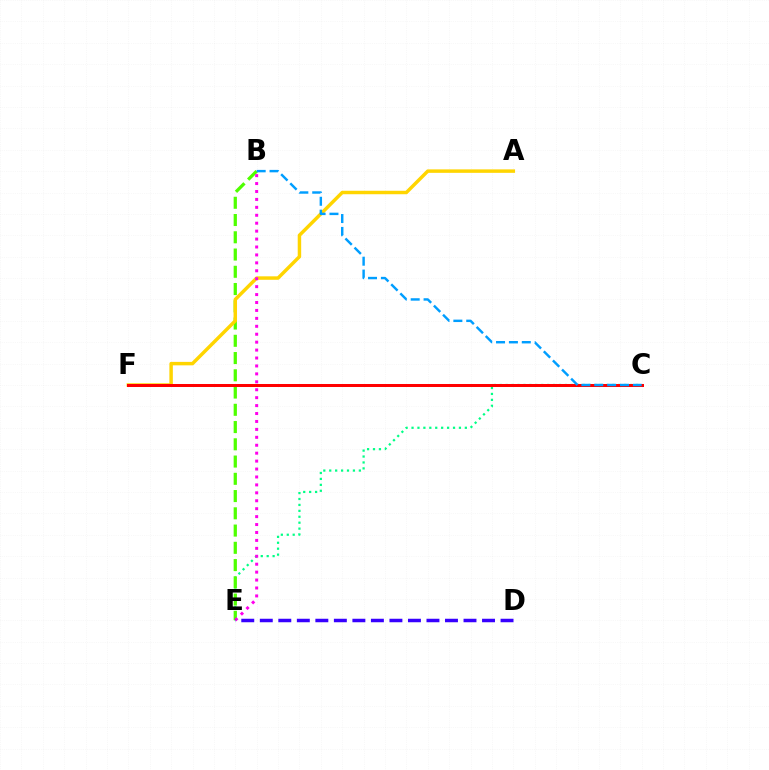{('C', 'E'): [{'color': '#00ff86', 'line_style': 'dotted', 'thickness': 1.61}], ('B', 'E'): [{'color': '#4fff00', 'line_style': 'dashed', 'thickness': 2.34}, {'color': '#ff00ed', 'line_style': 'dotted', 'thickness': 2.15}], ('A', 'F'): [{'color': '#ffd500', 'line_style': 'solid', 'thickness': 2.49}], ('C', 'F'): [{'color': '#ff0000', 'line_style': 'solid', 'thickness': 2.16}], ('D', 'E'): [{'color': '#3700ff', 'line_style': 'dashed', 'thickness': 2.52}], ('B', 'C'): [{'color': '#009eff', 'line_style': 'dashed', 'thickness': 1.75}]}